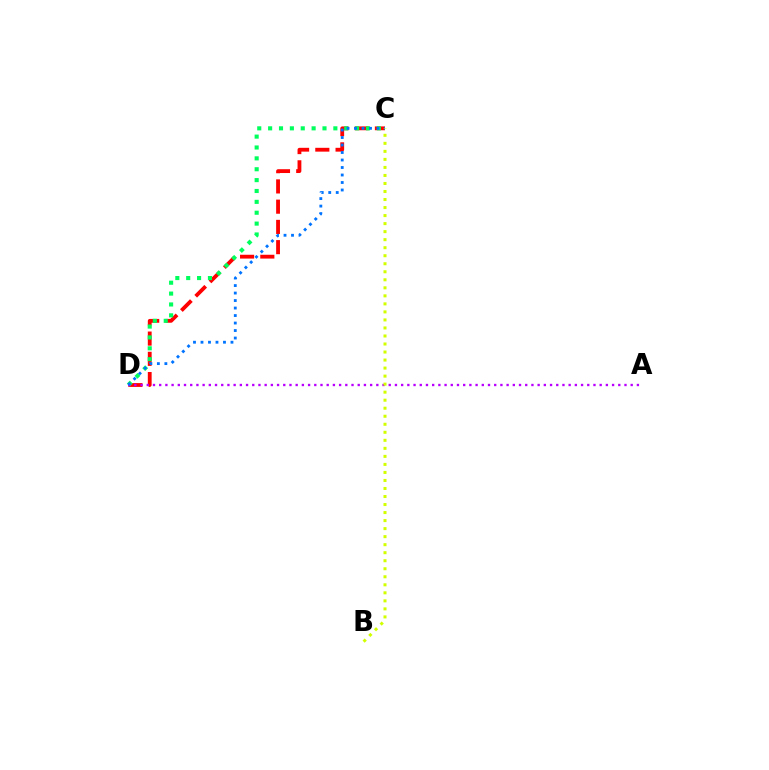{('C', 'D'): [{'color': '#ff0000', 'line_style': 'dashed', 'thickness': 2.75}, {'color': '#00ff5c', 'line_style': 'dotted', 'thickness': 2.95}, {'color': '#0074ff', 'line_style': 'dotted', 'thickness': 2.04}], ('A', 'D'): [{'color': '#b900ff', 'line_style': 'dotted', 'thickness': 1.69}], ('B', 'C'): [{'color': '#d1ff00', 'line_style': 'dotted', 'thickness': 2.18}]}